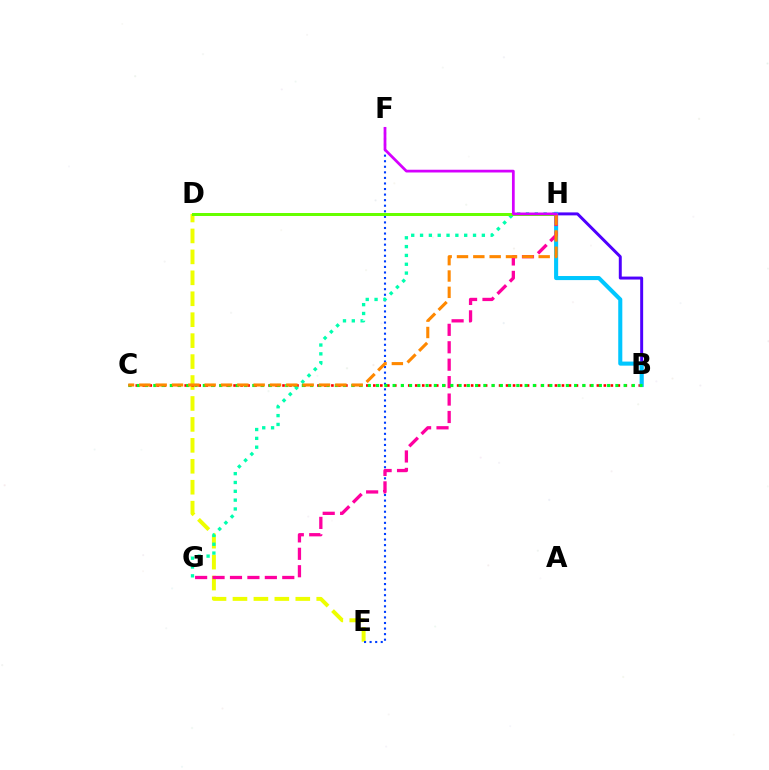{('D', 'E'): [{'color': '#eeff00', 'line_style': 'dashed', 'thickness': 2.84}], ('E', 'F'): [{'color': '#003fff', 'line_style': 'dotted', 'thickness': 1.51}], ('B', 'C'): [{'color': '#ff0000', 'line_style': 'dotted', 'thickness': 1.9}, {'color': '#00ff27', 'line_style': 'dotted', 'thickness': 2.24}], ('G', 'H'): [{'color': '#00ffaf', 'line_style': 'dotted', 'thickness': 2.4}, {'color': '#ff00a0', 'line_style': 'dashed', 'thickness': 2.37}], ('D', 'H'): [{'color': '#66ff00', 'line_style': 'solid', 'thickness': 2.15}], ('B', 'H'): [{'color': '#4f00ff', 'line_style': 'solid', 'thickness': 2.13}, {'color': '#00c7ff', 'line_style': 'solid', 'thickness': 2.93}], ('C', 'H'): [{'color': '#ff8800', 'line_style': 'dashed', 'thickness': 2.22}], ('F', 'H'): [{'color': '#d600ff', 'line_style': 'solid', 'thickness': 1.98}]}